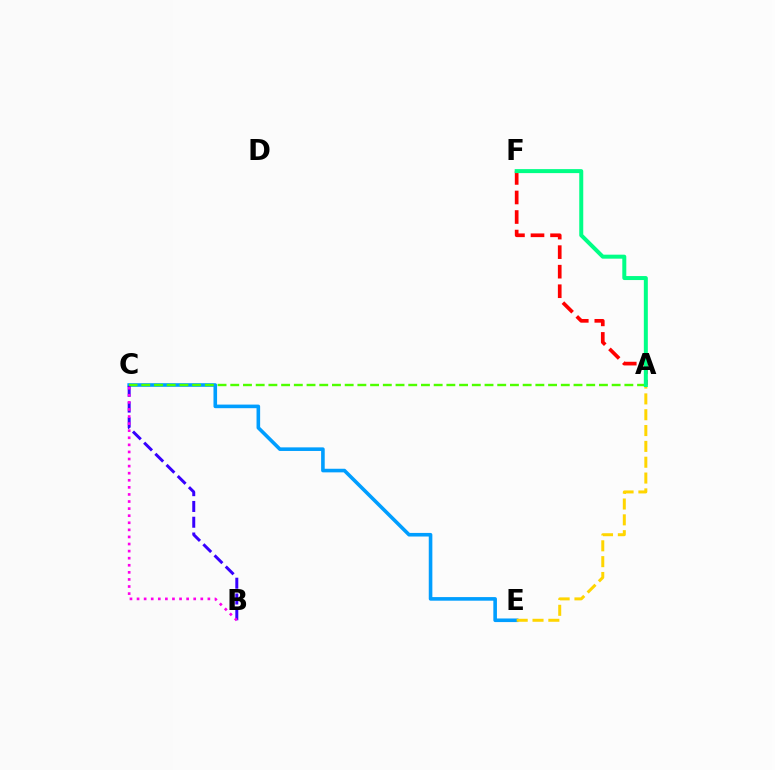{('C', 'E'): [{'color': '#009eff', 'line_style': 'solid', 'thickness': 2.59}], ('B', 'C'): [{'color': '#3700ff', 'line_style': 'dashed', 'thickness': 2.14}, {'color': '#ff00ed', 'line_style': 'dotted', 'thickness': 1.92}], ('A', 'E'): [{'color': '#ffd500', 'line_style': 'dashed', 'thickness': 2.15}], ('A', 'F'): [{'color': '#ff0000', 'line_style': 'dashed', 'thickness': 2.65}, {'color': '#00ff86', 'line_style': 'solid', 'thickness': 2.87}], ('A', 'C'): [{'color': '#4fff00', 'line_style': 'dashed', 'thickness': 1.73}]}